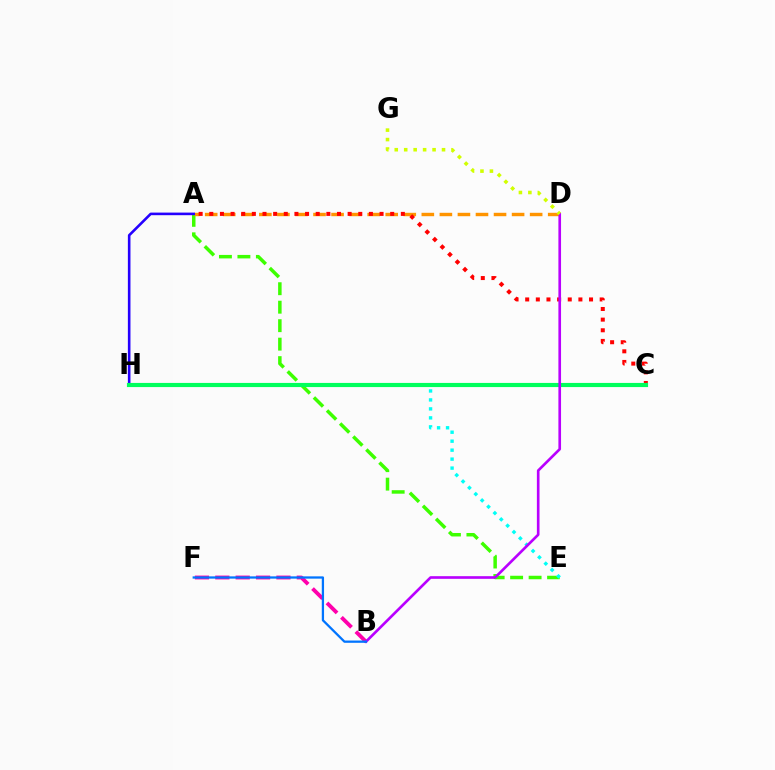{('A', 'E'): [{'color': '#3dff00', 'line_style': 'dashed', 'thickness': 2.51}], ('A', 'D'): [{'color': '#ff9400', 'line_style': 'dashed', 'thickness': 2.45}], ('A', 'C'): [{'color': '#ff0000', 'line_style': 'dotted', 'thickness': 2.89}], ('B', 'F'): [{'color': '#ff00ac', 'line_style': 'dashed', 'thickness': 2.77}, {'color': '#0074ff', 'line_style': 'solid', 'thickness': 1.63}], ('E', 'H'): [{'color': '#00fff6', 'line_style': 'dotted', 'thickness': 2.44}], ('A', 'H'): [{'color': '#2500ff', 'line_style': 'solid', 'thickness': 1.87}], ('C', 'H'): [{'color': '#00ff5c', 'line_style': 'solid', 'thickness': 2.99}], ('B', 'D'): [{'color': '#b900ff', 'line_style': 'solid', 'thickness': 1.91}], ('D', 'G'): [{'color': '#d1ff00', 'line_style': 'dotted', 'thickness': 2.57}]}